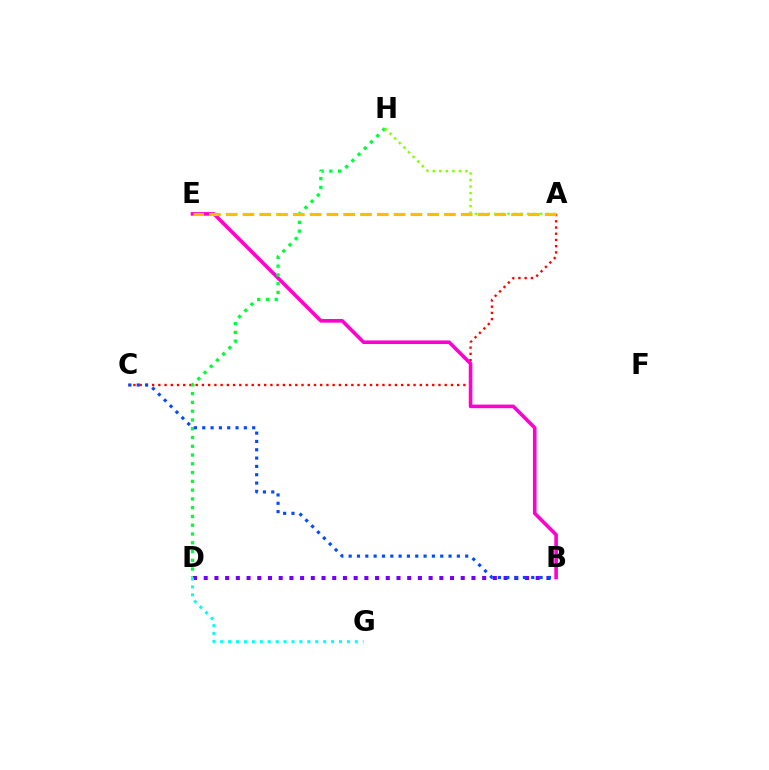{('A', 'C'): [{'color': '#ff0000', 'line_style': 'dotted', 'thickness': 1.69}], ('B', 'E'): [{'color': '#ff00cf', 'line_style': 'solid', 'thickness': 2.59}], ('D', 'H'): [{'color': '#00ff39', 'line_style': 'dotted', 'thickness': 2.38}], ('B', 'D'): [{'color': '#7200ff', 'line_style': 'dotted', 'thickness': 2.91}], ('D', 'G'): [{'color': '#00fff6', 'line_style': 'dotted', 'thickness': 2.15}], ('A', 'H'): [{'color': '#84ff00', 'line_style': 'dotted', 'thickness': 1.77}], ('A', 'E'): [{'color': '#ffbd00', 'line_style': 'dashed', 'thickness': 2.28}], ('B', 'C'): [{'color': '#004bff', 'line_style': 'dotted', 'thickness': 2.26}]}